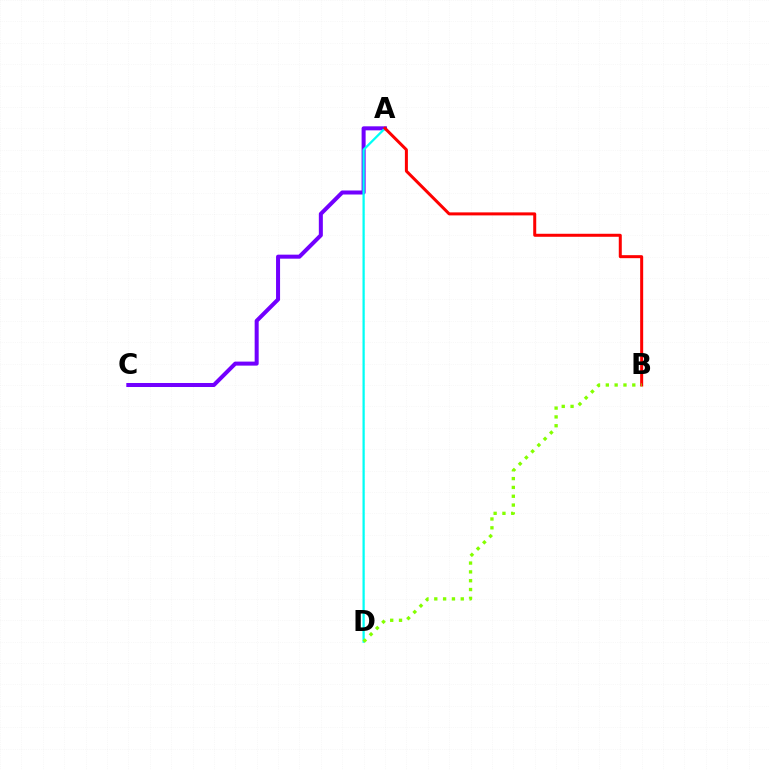{('A', 'C'): [{'color': '#7200ff', 'line_style': 'solid', 'thickness': 2.89}], ('A', 'D'): [{'color': '#00fff6', 'line_style': 'solid', 'thickness': 1.62}], ('A', 'B'): [{'color': '#ff0000', 'line_style': 'solid', 'thickness': 2.17}], ('B', 'D'): [{'color': '#84ff00', 'line_style': 'dotted', 'thickness': 2.4}]}